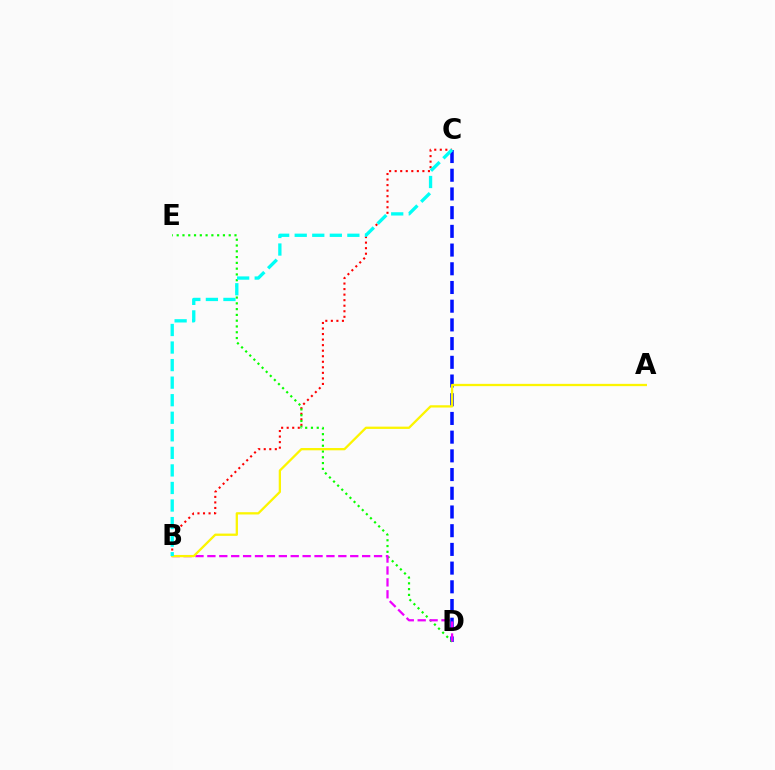{('B', 'C'): [{'color': '#ff0000', 'line_style': 'dotted', 'thickness': 1.51}, {'color': '#00fff6', 'line_style': 'dashed', 'thickness': 2.38}], ('C', 'D'): [{'color': '#0010ff', 'line_style': 'dashed', 'thickness': 2.54}], ('D', 'E'): [{'color': '#08ff00', 'line_style': 'dotted', 'thickness': 1.57}], ('B', 'D'): [{'color': '#ee00ff', 'line_style': 'dashed', 'thickness': 1.62}], ('A', 'B'): [{'color': '#fcf500', 'line_style': 'solid', 'thickness': 1.65}]}